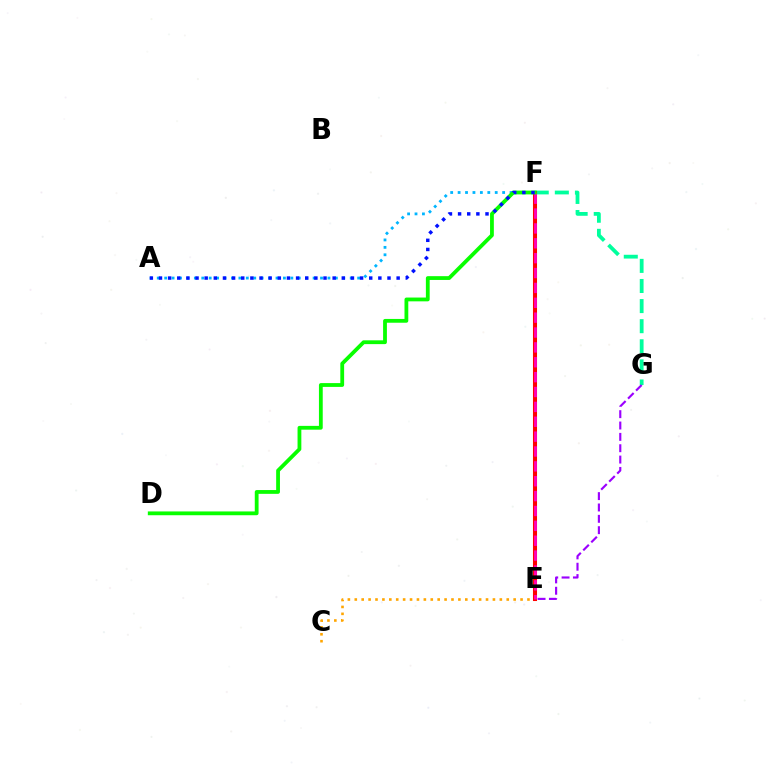{('F', 'G'): [{'color': '#00ff9d', 'line_style': 'dashed', 'thickness': 2.73}], ('E', 'F'): [{'color': '#b3ff00', 'line_style': 'dashed', 'thickness': 1.74}, {'color': '#ff0000', 'line_style': 'solid', 'thickness': 2.92}, {'color': '#ff00bd', 'line_style': 'dashed', 'thickness': 2.02}], ('C', 'E'): [{'color': '#ffa500', 'line_style': 'dotted', 'thickness': 1.88}], ('A', 'F'): [{'color': '#00b5ff', 'line_style': 'dotted', 'thickness': 2.02}, {'color': '#0010ff', 'line_style': 'dotted', 'thickness': 2.48}], ('D', 'F'): [{'color': '#08ff00', 'line_style': 'solid', 'thickness': 2.73}], ('E', 'G'): [{'color': '#9b00ff', 'line_style': 'dashed', 'thickness': 1.54}]}